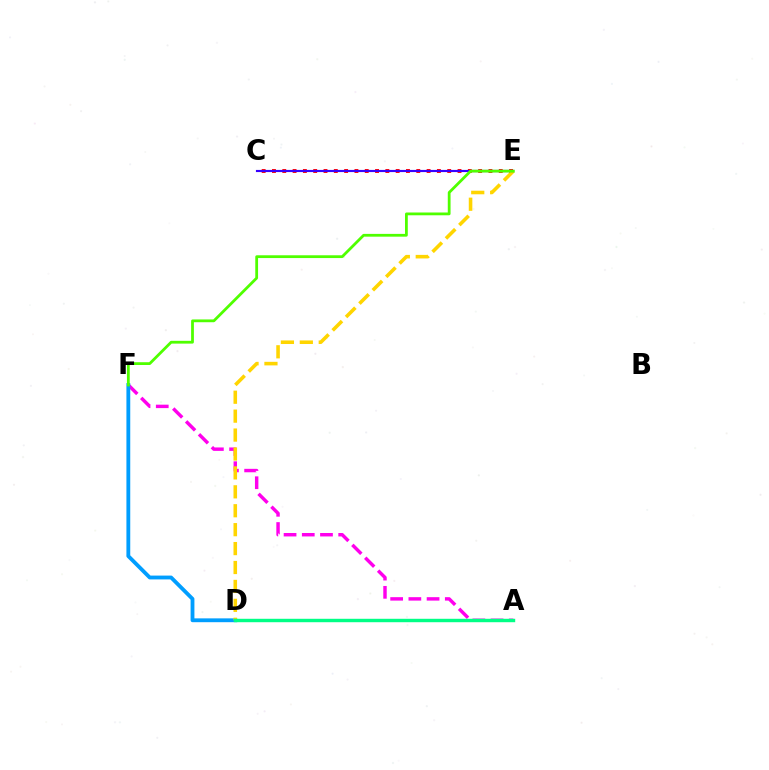{('A', 'F'): [{'color': '#ff00ed', 'line_style': 'dashed', 'thickness': 2.47}], ('C', 'E'): [{'color': '#ff0000', 'line_style': 'dotted', 'thickness': 2.8}, {'color': '#3700ff', 'line_style': 'solid', 'thickness': 1.54}], ('D', 'F'): [{'color': '#009eff', 'line_style': 'solid', 'thickness': 2.75}], ('D', 'E'): [{'color': '#ffd500', 'line_style': 'dashed', 'thickness': 2.57}], ('A', 'D'): [{'color': '#00ff86', 'line_style': 'solid', 'thickness': 2.47}], ('E', 'F'): [{'color': '#4fff00', 'line_style': 'solid', 'thickness': 2.0}]}